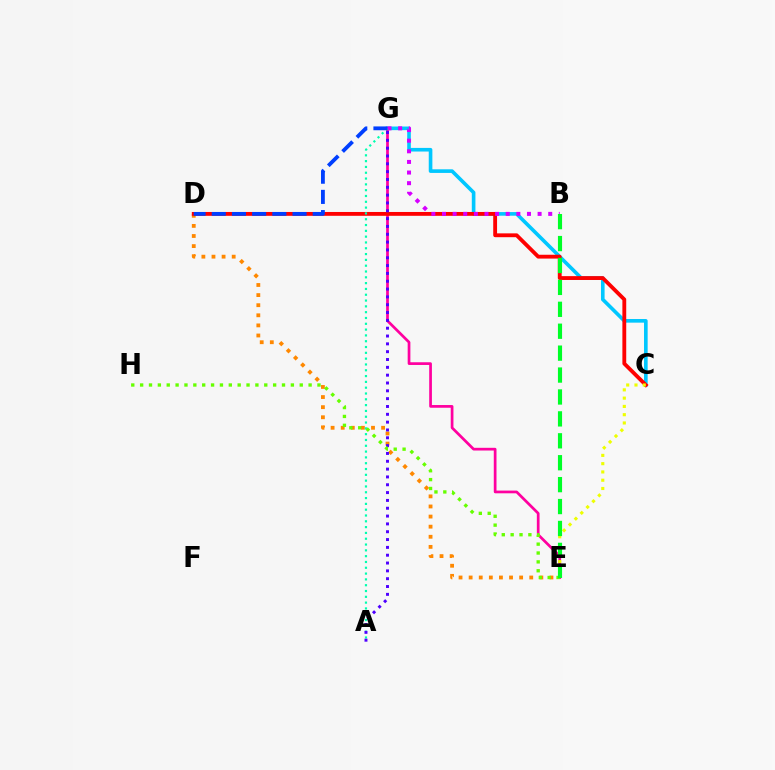{('C', 'G'): [{'color': '#00c7ff', 'line_style': 'solid', 'thickness': 2.61}], ('D', 'E'): [{'color': '#ff8800', 'line_style': 'dotted', 'thickness': 2.74}], ('E', 'G'): [{'color': '#ff00a0', 'line_style': 'solid', 'thickness': 1.96}], ('C', 'D'): [{'color': '#ff0000', 'line_style': 'solid', 'thickness': 2.76}], ('B', 'G'): [{'color': '#d600ff', 'line_style': 'dotted', 'thickness': 2.89}], ('A', 'G'): [{'color': '#00ffaf', 'line_style': 'dotted', 'thickness': 1.58}, {'color': '#4f00ff', 'line_style': 'dotted', 'thickness': 2.13}], ('C', 'E'): [{'color': '#eeff00', 'line_style': 'dotted', 'thickness': 2.25}], ('D', 'G'): [{'color': '#003fff', 'line_style': 'dashed', 'thickness': 2.74}], ('E', 'H'): [{'color': '#66ff00', 'line_style': 'dotted', 'thickness': 2.41}], ('B', 'E'): [{'color': '#00ff27', 'line_style': 'dashed', 'thickness': 2.98}]}